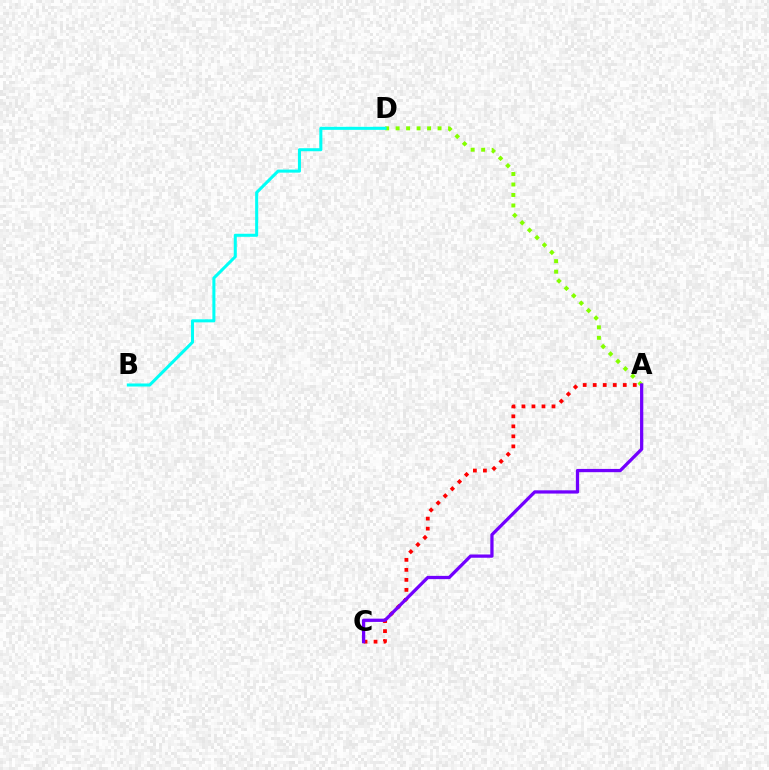{('A', 'C'): [{'color': '#ff0000', 'line_style': 'dotted', 'thickness': 2.72}, {'color': '#7200ff', 'line_style': 'solid', 'thickness': 2.35}], ('A', 'D'): [{'color': '#84ff00', 'line_style': 'dotted', 'thickness': 2.85}], ('B', 'D'): [{'color': '#00fff6', 'line_style': 'solid', 'thickness': 2.19}]}